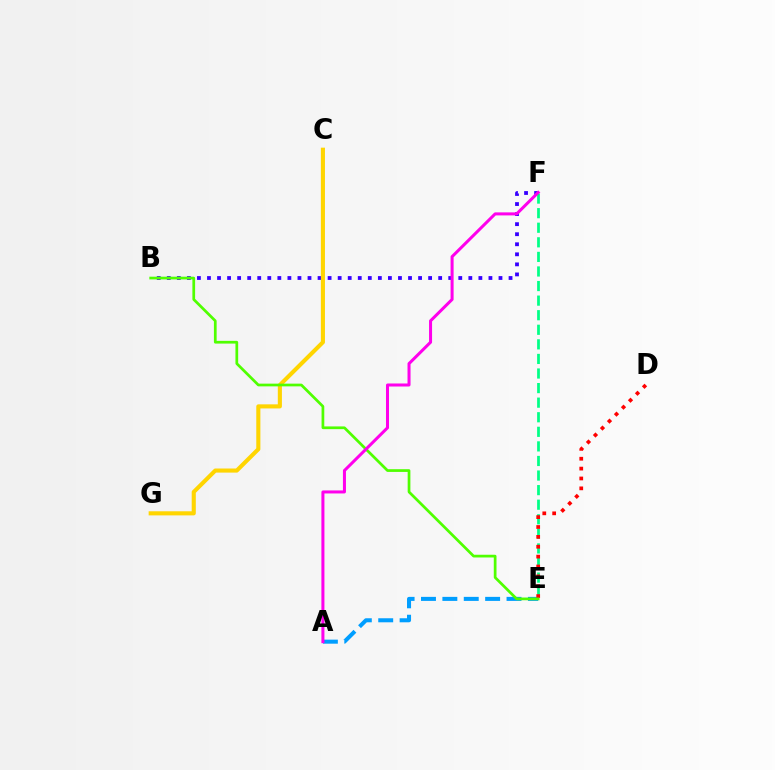{('E', 'F'): [{'color': '#00ff86', 'line_style': 'dashed', 'thickness': 1.98}], ('B', 'F'): [{'color': '#3700ff', 'line_style': 'dotted', 'thickness': 2.73}], ('C', 'G'): [{'color': '#ffd500', 'line_style': 'solid', 'thickness': 2.95}], ('A', 'E'): [{'color': '#009eff', 'line_style': 'dashed', 'thickness': 2.91}], ('D', 'E'): [{'color': '#ff0000', 'line_style': 'dotted', 'thickness': 2.68}], ('B', 'E'): [{'color': '#4fff00', 'line_style': 'solid', 'thickness': 1.96}], ('A', 'F'): [{'color': '#ff00ed', 'line_style': 'solid', 'thickness': 2.18}]}